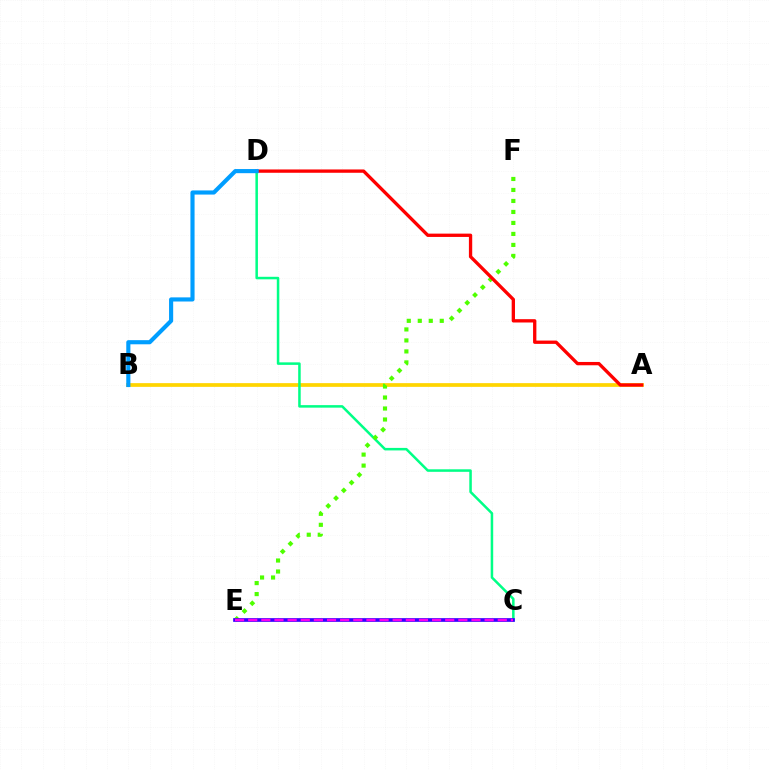{('A', 'B'): [{'color': '#ffd500', 'line_style': 'solid', 'thickness': 2.68}], ('C', 'D'): [{'color': '#00ff86', 'line_style': 'solid', 'thickness': 1.81}], ('E', 'F'): [{'color': '#4fff00', 'line_style': 'dotted', 'thickness': 2.99}], ('C', 'E'): [{'color': '#3700ff', 'line_style': 'solid', 'thickness': 2.66}, {'color': '#ff00ed', 'line_style': 'dashed', 'thickness': 1.78}], ('A', 'D'): [{'color': '#ff0000', 'line_style': 'solid', 'thickness': 2.39}], ('B', 'D'): [{'color': '#009eff', 'line_style': 'solid', 'thickness': 2.97}]}